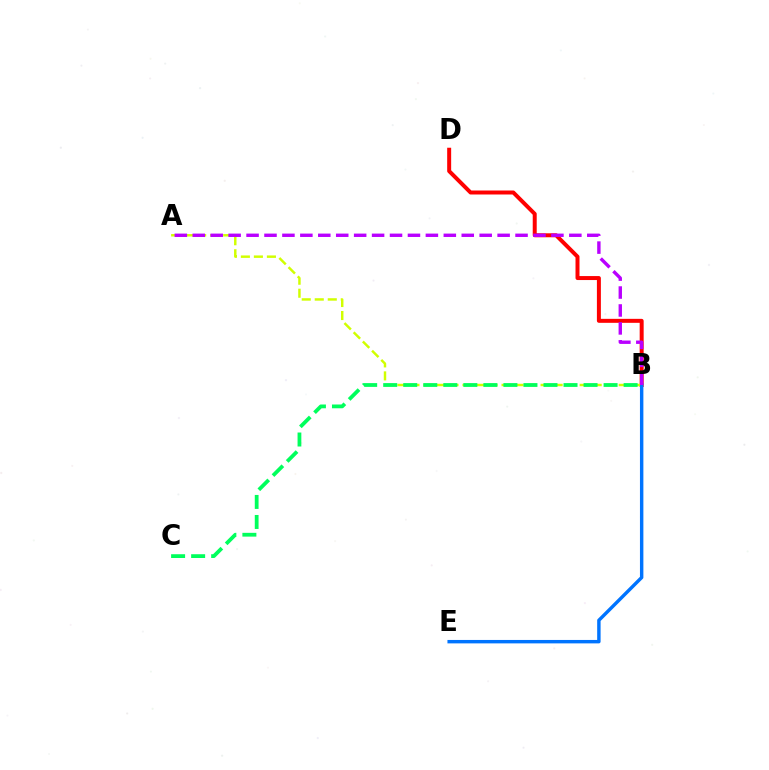{('B', 'D'): [{'color': '#ff0000', 'line_style': 'solid', 'thickness': 2.87}], ('A', 'B'): [{'color': '#d1ff00', 'line_style': 'dashed', 'thickness': 1.77}, {'color': '#b900ff', 'line_style': 'dashed', 'thickness': 2.44}], ('B', 'E'): [{'color': '#0074ff', 'line_style': 'solid', 'thickness': 2.46}], ('B', 'C'): [{'color': '#00ff5c', 'line_style': 'dashed', 'thickness': 2.72}]}